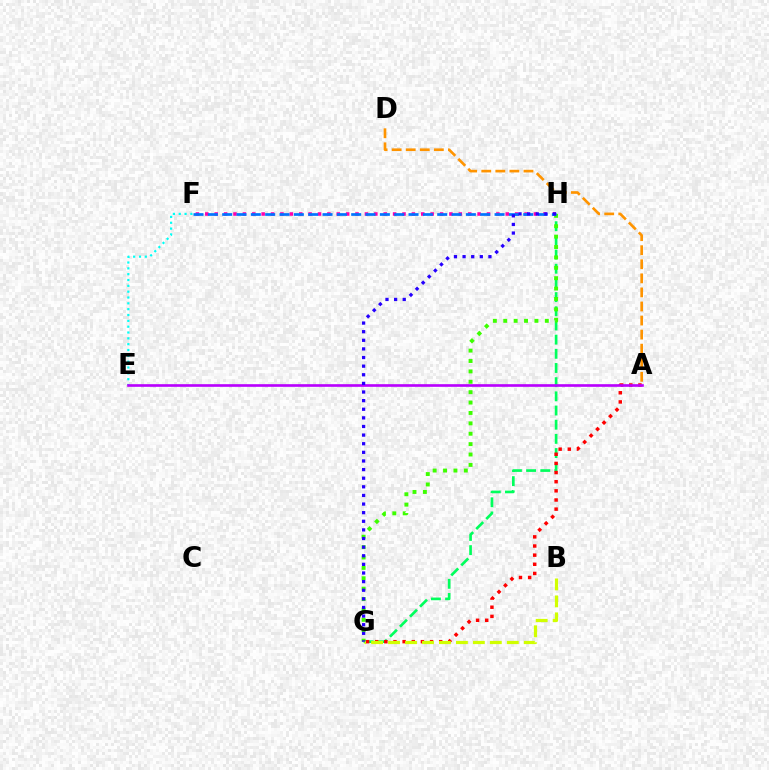{('G', 'H'): [{'color': '#00ff5c', 'line_style': 'dashed', 'thickness': 1.93}, {'color': '#3dff00', 'line_style': 'dotted', 'thickness': 2.82}, {'color': '#2500ff', 'line_style': 'dotted', 'thickness': 2.34}], ('A', 'D'): [{'color': '#ff9400', 'line_style': 'dashed', 'thickness': 1.91}], ('A', 'G'): [{'color': '#ff0000', 'line_style': 'dotted', 'thickness': 2.48}], ('E', 'F'): [{'color': '#00fff6', 'line_style': 'dotted', 'thickness': 1.58}], ('F', 'H'): [{'color': '#ff00ac', 'line_style': 'dotted', 'thickness': 2.55}, {'color': '#0074ff', 'line_style': 'dashed', 'thickness': 1.95}], ('A', 'E'): [{'color': '#b900ff', 'line_style': 'solid', 'thickness': 1.91}], ('B', 'G'): [{'color': '#d1ff00', 'line_style': 'dashed', 'thickness': 2.3}]}